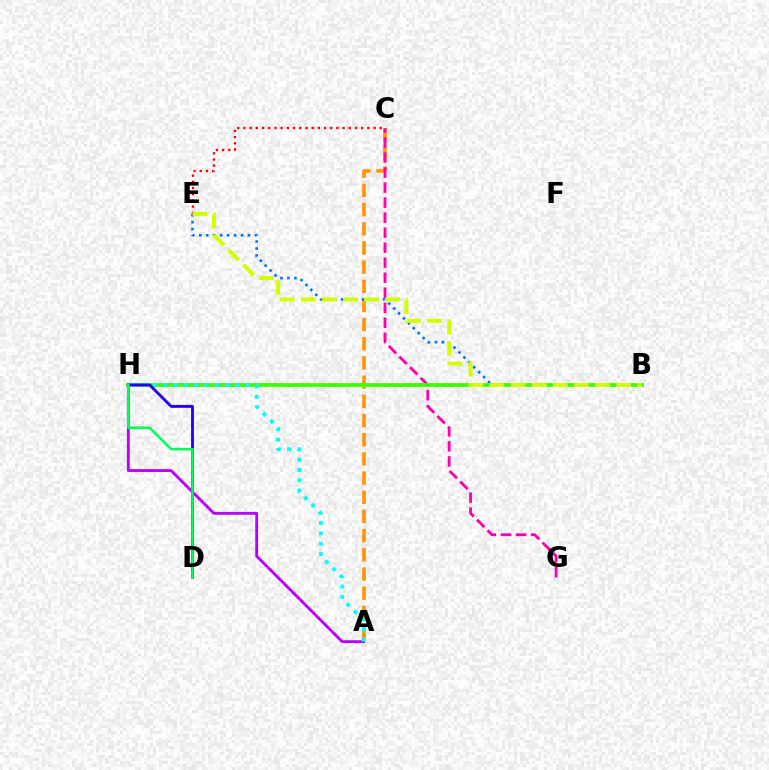{('A', 'C'): [{'color': '#ff9400', 'line_style': 'dashed', 'thickness': 2.61}], ('C', 'G'): [{'color': '#ff00ac', 'line_style': 'dashed', 'thickness': 2.04}], ('B', 'E'): [{'color': '#0074ff', 'line_style': 'dotted', 'thickness': 1.89}, {'color': '#d1ff00', 'line_style': 'dashed', 'thickness': 2.87}], ('A', 'H'): [{'color': '#b900ff', 'line_style': 'solid', 'thickness': 2.05}, {'color': '#00fff6', 'line_style': 'dotted', 'thickness': 2.81}], ('B', 'H'): [{'color': '#3dff00', 'line_style': 'solid', 'thickness': 2.72}], ('C', 'E'): [{'color': '#ff0000', 'line_style': 'dotted', 'thickness': 1.68}], ('D', 'H'): [{'color': '#2500ff', 'line_style': 'solid', 'thickness': 2.08}, {'color': '#00ff5c', 'line_style': 'solid', 'thickness': 1.88}]}